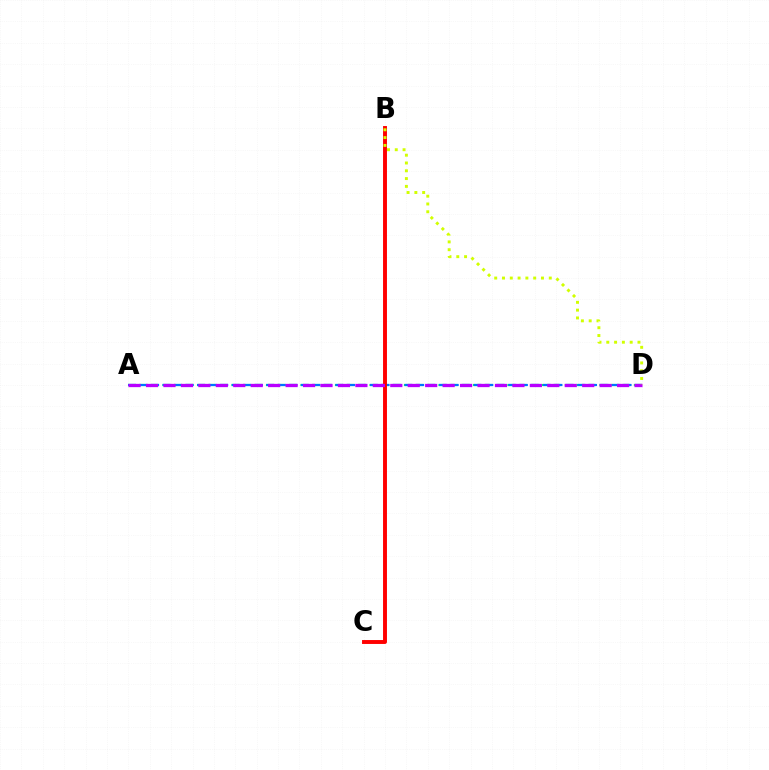{('A', 'D'): [{'color': '#00ff5c', 'line_style': 'dashed', 'thickness': 1.56}, {'color': '#0074ff', 'line_style': 'dashed', 'thickness': 1.57}, {'color': '#b900ff', 'line_style': 'dashed', 'thickness': 2.37}], ('B', 'C'): [{'color': '#ff0000', 'line_style': 'solid', 'thickness': 2.82}], ('B', 'D'): [{'color': '#d1ff00', 'line_style': 'dotted', 'thickness': 2.12}]}